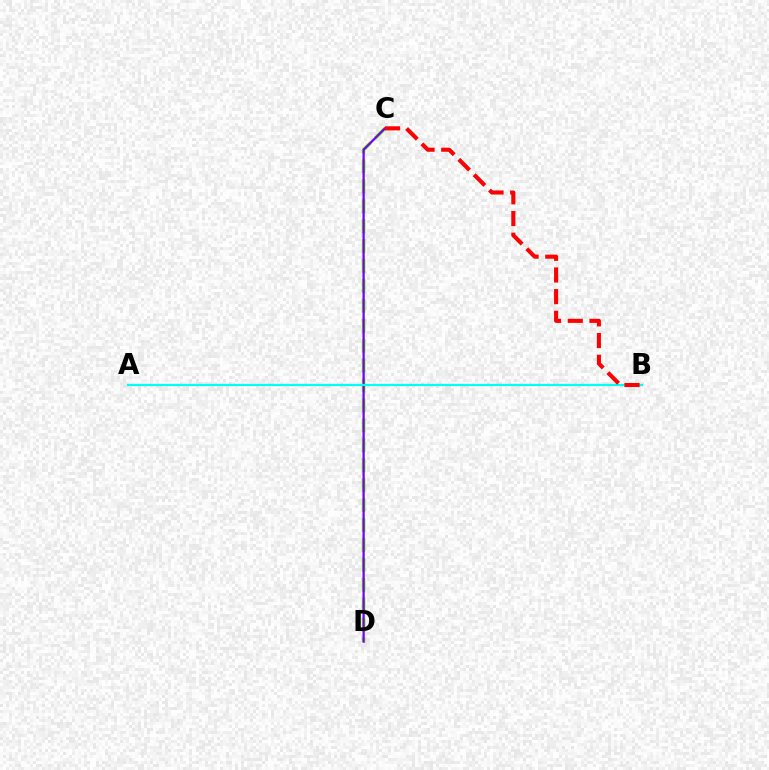{('C', 'D'): [{'color': '#84ff00', 'line_style': 'dashed', 'thickness': 2.71}, {'color': '#7200ff', 'line_style': 'solid', 'thickness': 1.62}], ('A', 'B'): [{'color': '#00fff6', 'line_style': 'solid', 'thickness': 1.59}], ('B', 'C'): [{'color': '#ff0000', 'line_style': 'dashed', 'thickness': 2.94}]}